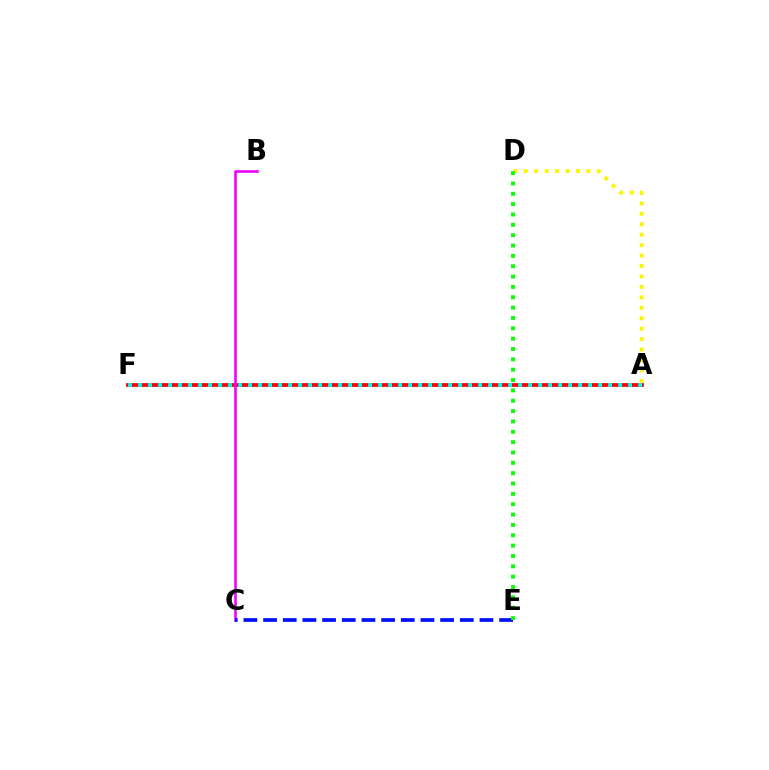{('A', 'F'): [{'color': '#ff0000', 'line_style': 'solid', 'thickness': 2.71}, {'color': '#00fff6', 'line_style': 'dotted', 'thickness': 2.72}], ('B', 'C'): [{'color': '#ee00ff', 'line_style': 'solid', 'thickness': 1.86}], ('A', 'D'): [{'color': '#fcf500', 'line_style': 'dotted', 'thickness': 2.84}], ('C', 'E'): [{'color': '#0010ff', 'line_style': 'dashed', 'thickness': 2.67}], ('D', 'E'): [{'color': '#08ff00', 'line_style': 'dotted', 'thickness': 2.81}]}